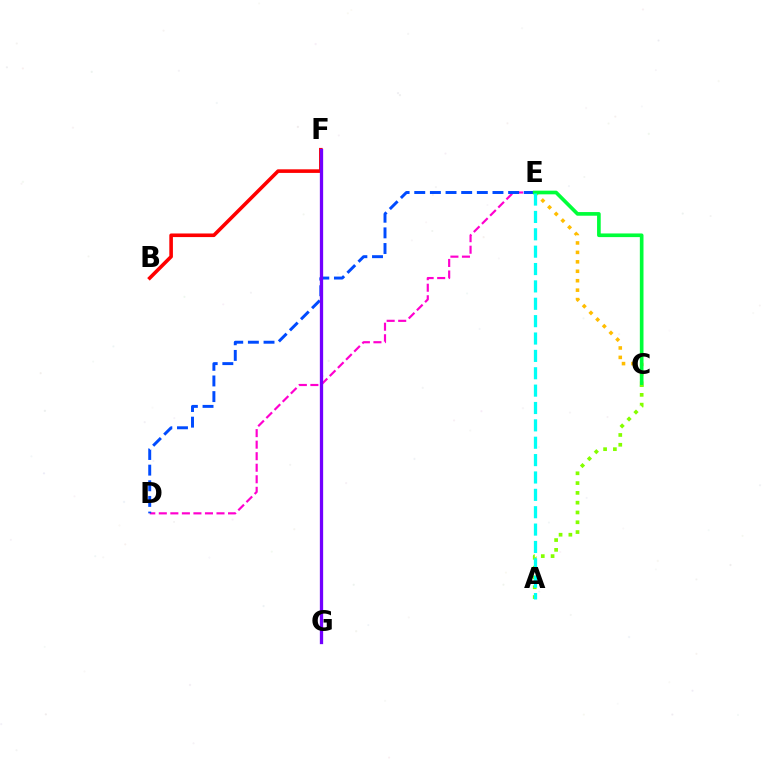{('B', 'F'): [{'color': '#ff0000', 'line_style': 'solid', 'thickness': 2.59}], ('C', 'E'): [{'color': '#ffbd00', 'line_style': 'dotted', 'thickness': 2.57}, {'color': '#00ff39', 'line_style': 'solid', 'thickness': 2.63}], ('D', 'E'): [{'color': '#ff00cf', 'line_style': 'dashed', 'thickness': 1.57}, {'color': '#004bff', 'line_style': 'dashed', 'thickness': 2.13}], ('F', 'G'): [{'color': '#7200ff', 'line_style': 'solid', 'thickness': 2.37}], ('A', 'C'): [{'color': '#84ff00', 'line_style': 'dotted', 'thickness': 2.66}], ('A', 'E'): [{'color': '#00fff6', 'line_style': 'dashed', 'thickness': 2.36}]}